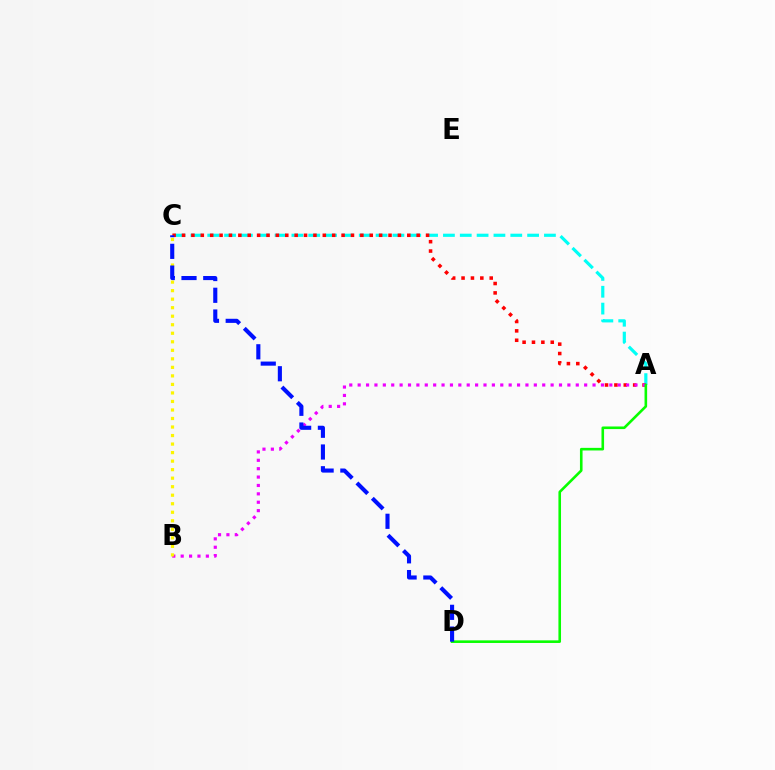{('A', 'C'): [{'color': '#00fff6', 'line_style': 'dashed', 'thickness': 2.29}, {'color': '#ff0000', 'line_style': 'dotted', 'thickness': 2.55}], ('A', 'B'): [{'color': '#ee00ff', 'line_style': 'dotted', 'thickness': 2.28}], ('A', 'D'): [{'color': '#08ff00', 'line_style': 'solid', 'thickness': 1.88}], ('B', 'C'): [{'color': '#fcf500', 'line_style': 'dotted', 'thickness': 2.32}], ('C', 'D'): [{'color': '#0010ff', 'line_style': 'dashed', 'thickness': 2.95}]}